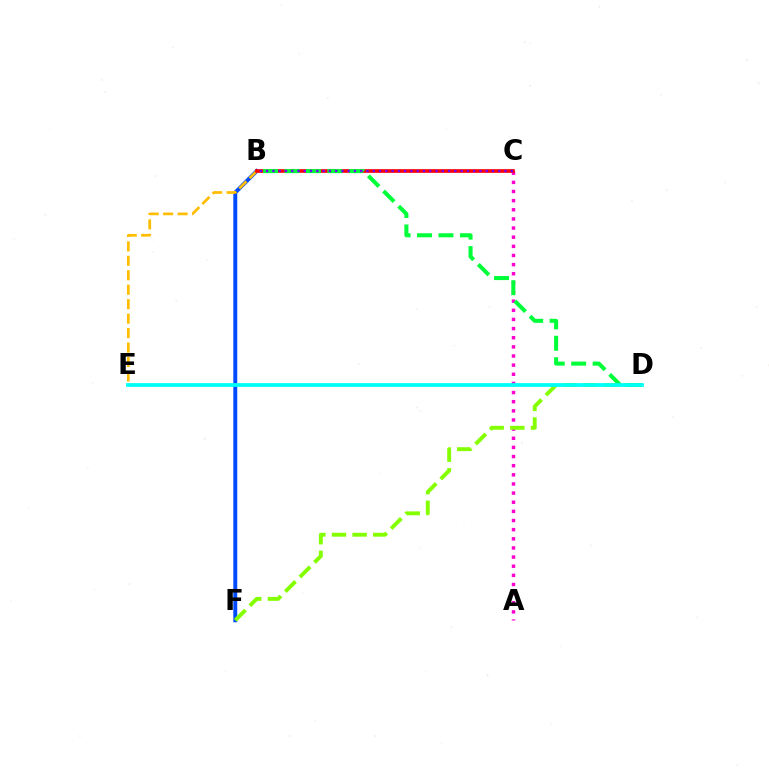{('A', 'C'): [{'color': '#ff00cf', 'line_style': 'dotted', 'thickness': 2.48}], ('B', 'F'): [{'color': '#004bff', 'line_style': 'solid', 'thickness': 2.84}], ('B', 'E'): [{'color': '#ffbd00', 'line_style': 'dashed', 'thickness': 1.96}], ('B', 'C'): [{'color': '#ff0000', 'line_style': 'solid', 'thickness': 2.63}, {'color': '#7200ff', 'line_style': 'dotted', 'thickness': 1.7}], ('D', 'F'): [{'color': '#84ff00', 'line_style': 'dashed', 'thickness': 2.8}], ('B', 'D'): [{'color': '#00ff39', 'line_style': 'dashed', 'thickness': 2.91}], ('D', 'E'): [{'color': '#00fff6', 'line_style': 'solid', 'thickness': 2.7}]}